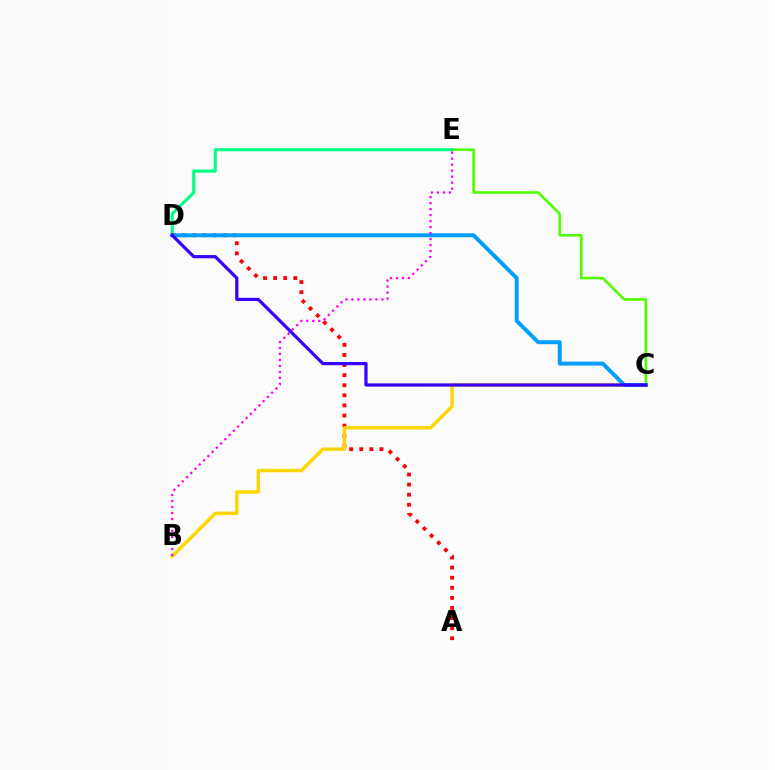{('C', 'E'): [{'color': '#4fff00', 'line_style': 'solid', 'thickness': 1.89}], ('D', 'E'): [{'color': '#00ff86', 'line_style': 'solid', 'thickness': 2.24}], ('A', 'D'): [{'color': '#ff0000', 'line_style': 'dotted', 'thickness': 2.74}], ('B', 'C'): [{'color': '#ffd500', 'line_style': 'solid', 'thickness': 2.48}], ('C', 'D'): [{'color': '#009eff', 'line_style': 'solid', 'thickness': 2.84}, {'color': '#3700ff', 'line_style': 'solid', 'thickness': 2.3}], ('B', 'E'): [{'color': '#ff00ed', 'line_style': 'dotted', 'thickness': 1.63}]}